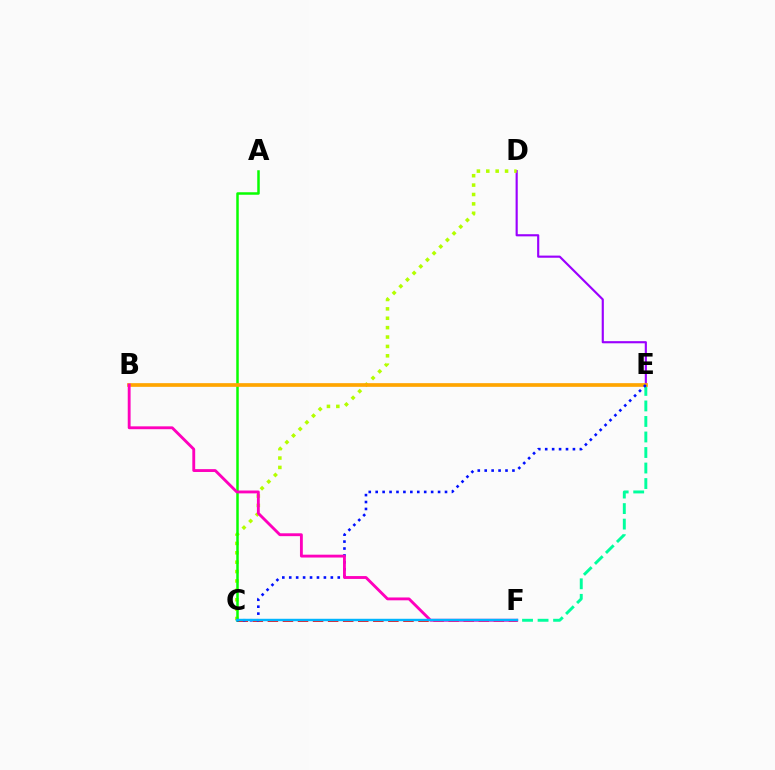{('C', 'F'): [{'color': '#ff0000', 'line_style': 'dashed', 'thickness': 2.05}, {'color': '#00b5ff', 'line_style': 'solid', 'thickness': 1.76}], ('D', 'E'): [{'color': '#9b00ff', 'line_style': 'solid', 'thickness': 1.55}], ('C', 'D'): [{'color': '#b3ff00', 'line_style': 'dotted', 'thickness': 2.55}], ('A', 'C'): [{'color': '#08ff00', 'line_style': 'solid', 'thickness': 1.8}], ('E', 'F'): [{'color': '#00ff9d', 'line_style': 'dashed', 'thickness': 2.11}], ('B', 'E'): [{'color': '#ffa500', 'line_style': 'solid', 'thickness': 2.65}], ('C', 'E'): [{'color': '#0010ff', 'line_style': 'dotted', 'thickness': 1.88}], ('B', 'F'): [{'color': '#ff00bd', 'line_style': 'solid', 'thickness': 2.06}]}